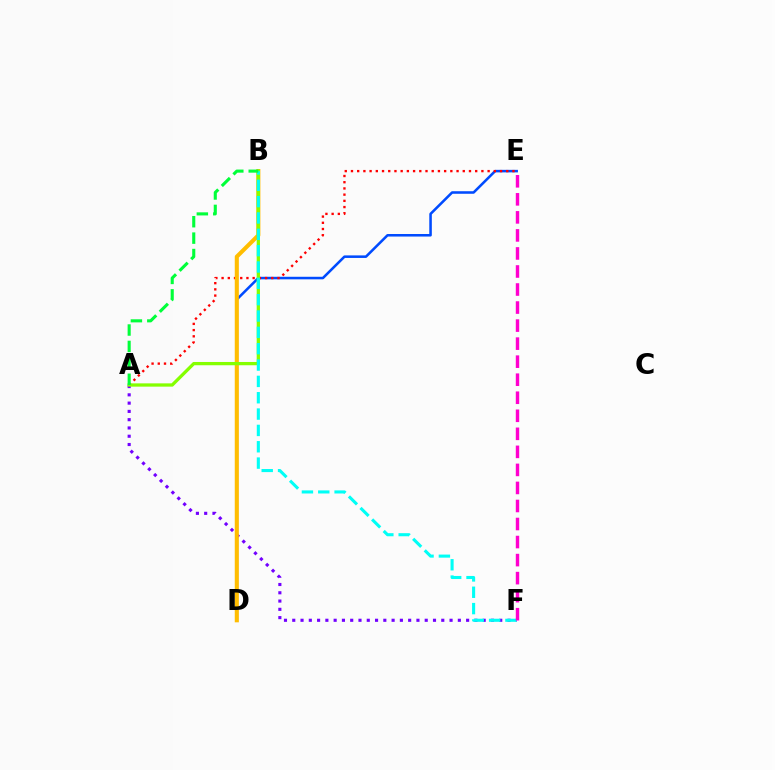{('D', 'E'): [{'color': '#004bff', 'line_style': 'solid', 'thickness': 1.83}], ('A', 'E'): [{'color': '#ff0000', 'line_style': 'dotted', 'thickness': 1.69}], ('A', 'F'): [{'color': '#7200ff', 'line_style': 'dotted', 'thickness': 2.25}], ('B', 'D'): [{'color': '#ffbd00', 'line_style': 'solid', 'thickness': 2.94}], ('A', 'B'): [{'color': '#84ff00', 'line_style': 'solid', 'thickness': 2.36}, {'color': '#00ff39', 'line_style': 'dashed', 'thickness': 2.23}], ('B', 'F'): [{'color': '#00fff6', 'line_style': 'dashed', 'thickness': 2.22}], ('E', 'F'): [{'color': '#ff00cf', 'line_style': 'dashed', 'thickness': 2.45}]}